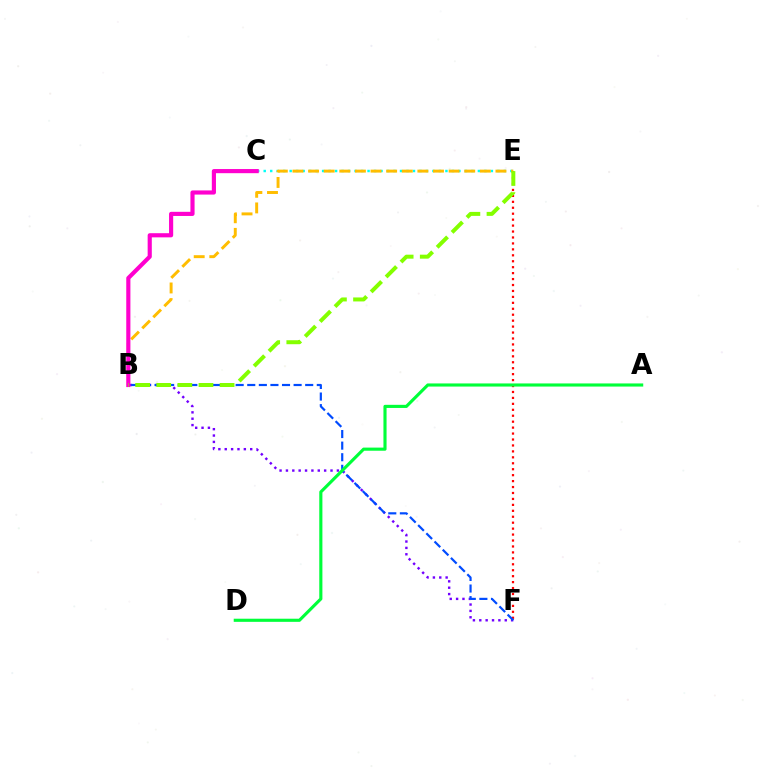{('B', 'F'): [{'color': '#7200ff', 'line_style': 'dotted', 'thickness': 1.73}, {'color': '#004bff', 'line_style': 'dashed', 'thickness': 1.57}], ('E', 'F'): [{'color': '#ff0000', 'line_style': 'dotted', 'thickness': 1.61}], ('C', 'E'): [{'color': '#00fff6', 'line_style': 'dotted', 'thickness': 1.76}], ('B', 'E'): [{'color': '#ffbd00', 'line_style': 'dashed', 'thickness': 2.12}, {'color': '#84ff00', 'line_style': 'dashed', 'thickness': 2.87}], ('B', 'C'): [{'color': '#ff00cf', 'line_style': 'solid', 'thickness': 2.99}], ('A', 'D'): [{'color': '#00ff39', 'line_style': 'solid', 'thickness': 2.25}]}